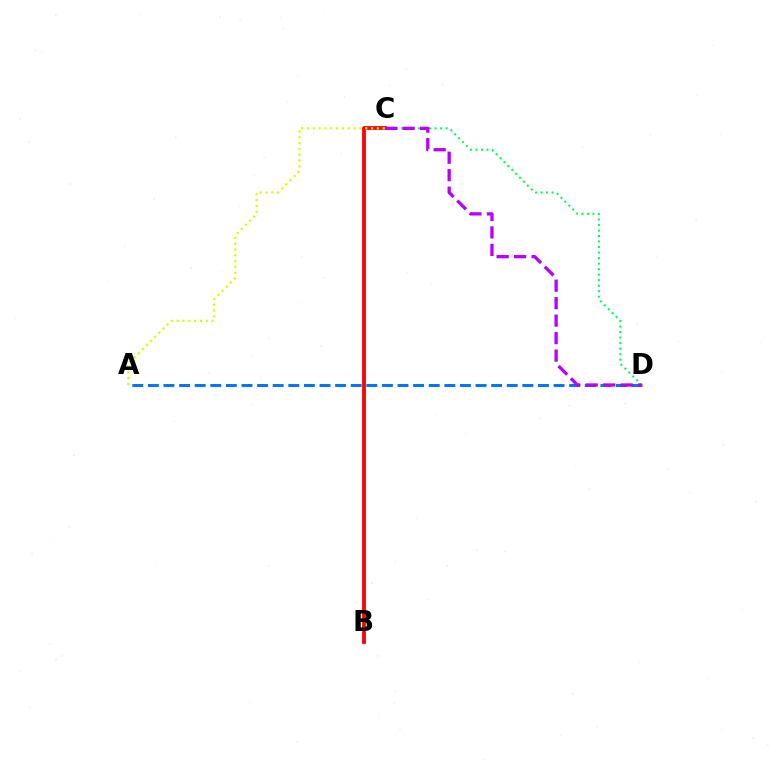{('B', 'C'): [{'color': '#ff0000', 'line_style': 'solid', 'thickness': 2.73}], ('C', 'D'): [{'color': '#00ff5c', 'line_style': 'dotted', 'thickness': 1.5}, {'color': '#b900ff', 'line_style': 'dashed', 'thickness': 2.38}], ('A', 'D'): [{'color': '#0074ff', 'line_style': 'dashed', 'thickness': 2.12}], ('A', 'C'): [{'color': '#d1ff00', 'line_style': 'dotted', 'thickness': 1.58}]}